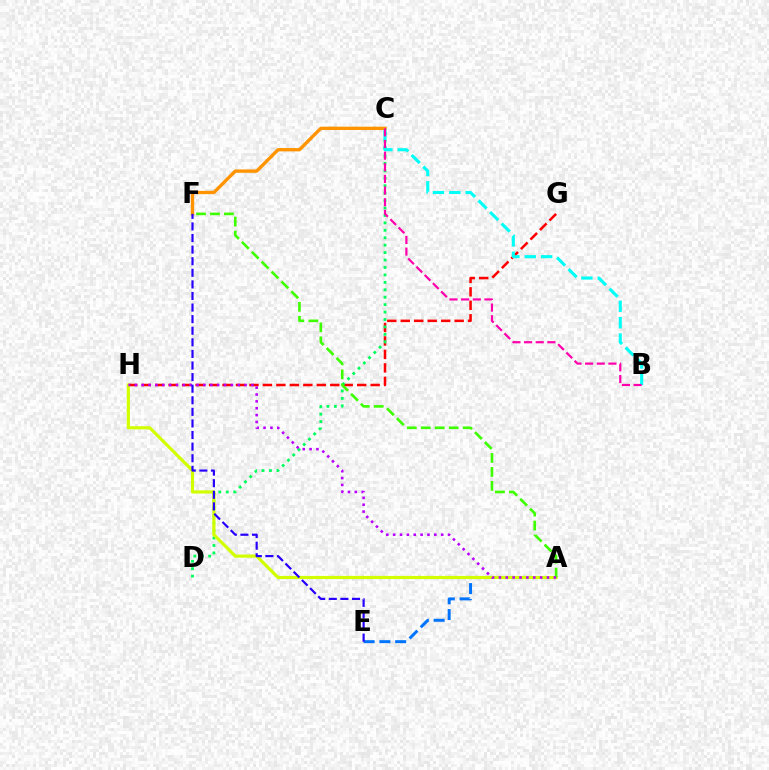{('C', 'F'): [{'color': '#ff9400', 'line_style': 'solid', 'thickness': 2.39}], ('A', 'E'): [{'color': '#0074ff', 'line_style': 'dashed', 'thickness': 2.14}], ('G', 'H'): [{'color': '#ff0000', 'line_style': 'dashed', 'thickness': 1.83}], ('C', 'D'): [{'color': '#00ff5c', 'line_style': 'dotted', 'thickness': 2.02}], ('A', 'H'): [{'color': '#d1ff00', 'line_style': 'solid', 'thickness': 2.28}, {'color': '#b900ff', 'line_style': 'dotted', 'thickness': 1.86}], ('B', 'C'): [{'color': '#00fff6', 'line_style': 'dashed', 'thickness': 2.22}, {'color': '#ff00ac', 'line_style': 'dashed', 'thickness': 1.58}], ('A', 'F'): [{'color': '#3dff00', 'line_style': 'dashed', 'thickness': 1.9}], ('E', 'F'): [{'color': '#2500ff', 'line_style': 'dashed', 'thickness': 1.57}]}